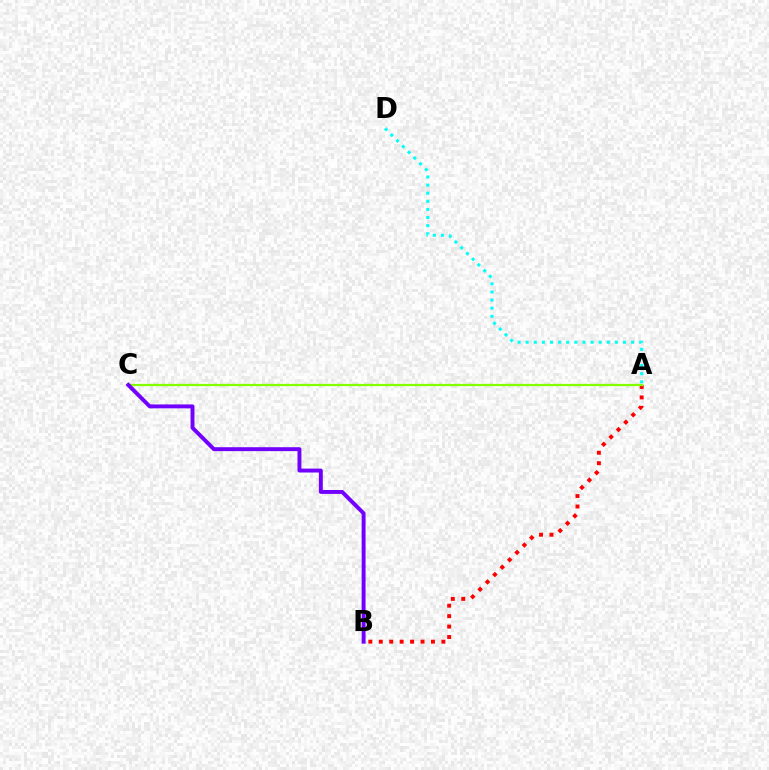{('A', 'B'): [{'color': '#ff0000', 'line_style': 'dotted', 'thickness': 2.84}], ('A', 'C'): [{'color': '#84ff00', 'line_style': 'solid', 'thickness': 1.64}], ('B', 'C'): [{'color': '#7200ff', 'line_style': 'solid', 'thickness': 2.82}], ('A', 'D'): [{'color': '#00fff6', 'line_style': 'dotted', 'thickness': 2.2}]}